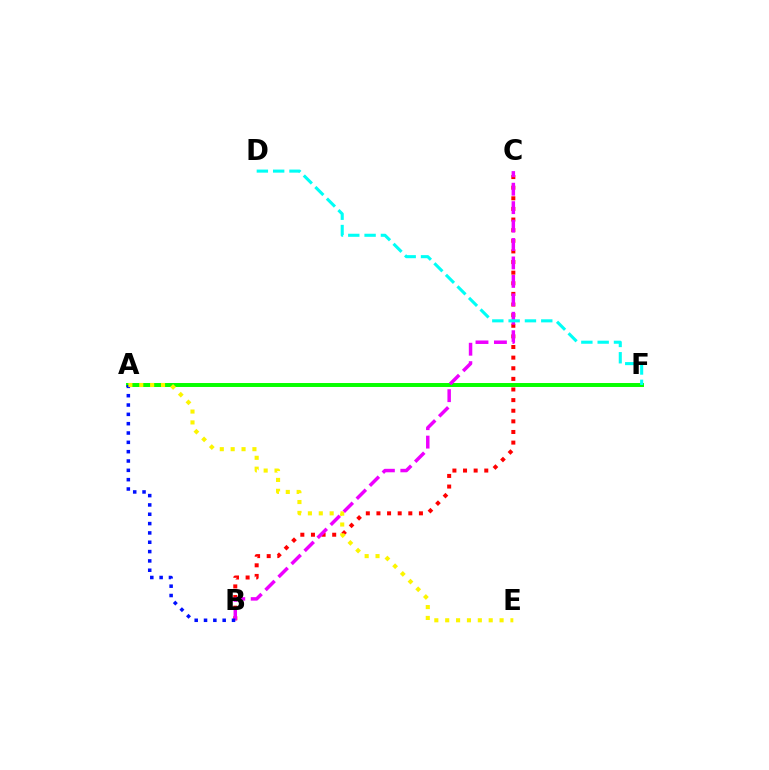{('B', 'C'): [{'color': '#ff0000', 'line_style': 'dotted', 'thickness': 2.89}, {'color': '#ee00ff', 'line_style': 'dashed', 'thickness': 2.5}], ('A', 'F'): [{'color': '#08ff00', 'line_style': 'solid', 'thickness': 2.85}], ('A', 'B'): [{'color': '#0010ff', 'line_style': 'dotted', 'thickness': 2.54}], ('D', 'F'): [{'color': '#00fff6', 'line_style': 'dashed', 'thickness': 2.22}], ('A', 'E'): [{'color': '#fcf500', 'line_style': 'dotted', 'thickness': 2.96}]}